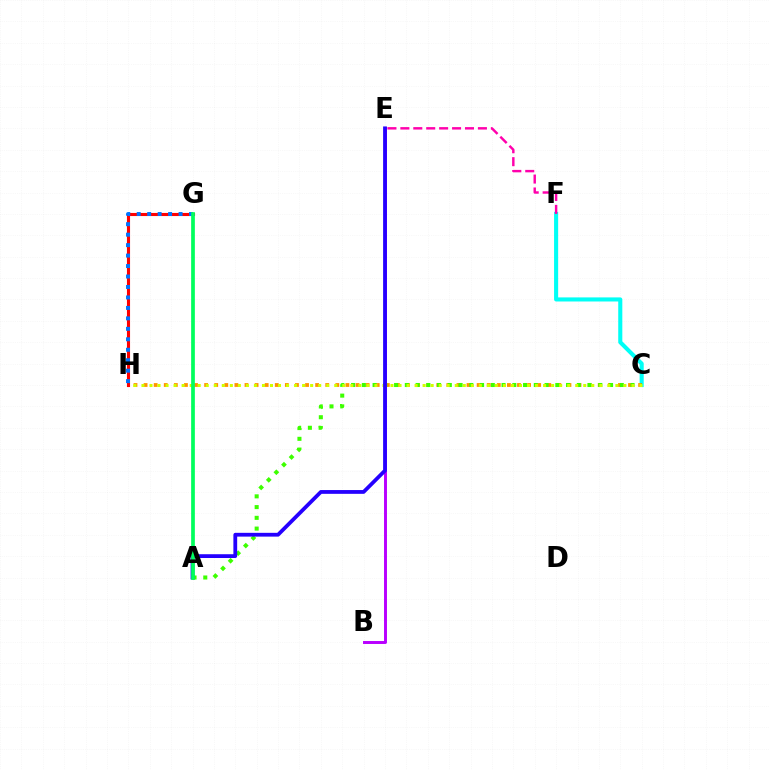{('G', 'H'): [{'color': '#ff0000', 'line_style': 'solid', 'thickness': 2.23}, {'color': '#0074ff', 'line_style': 'dotted', 'thickness': 2.84}], ('C', 'F'): [{'color': '#00fff6', 'line_style': 'solid', 'thickness': 2.94}], ('C', 'H'): [{'color': '#ff9400', 'line_style': 'dotted', 'thickness': 2.74}, {'color': '#d1ff00', 'line_style': 'dotted', 'thickness': 2.18}], ('E', 'F'): [{'color': '#ff00ac', 'line_style': 'dashed', 'thickness': 1.76}], ('A', 'C'): [{'color': '#3dff00', 'line_style': 'dotted', 'thickness': 2.92}], ('B', 'E'): [{'color': '#b900ff', 'line_style': 'solid', 'thickness': 2.12}], ('A', 'E'): [{'color': '#2500ff', 'line_style': 'solid', 'thickness': 2.73}], ('A', 'G'): [{'color': '#00ff5c', 'line_style': 'solid', 'thickness': 2.67}]}